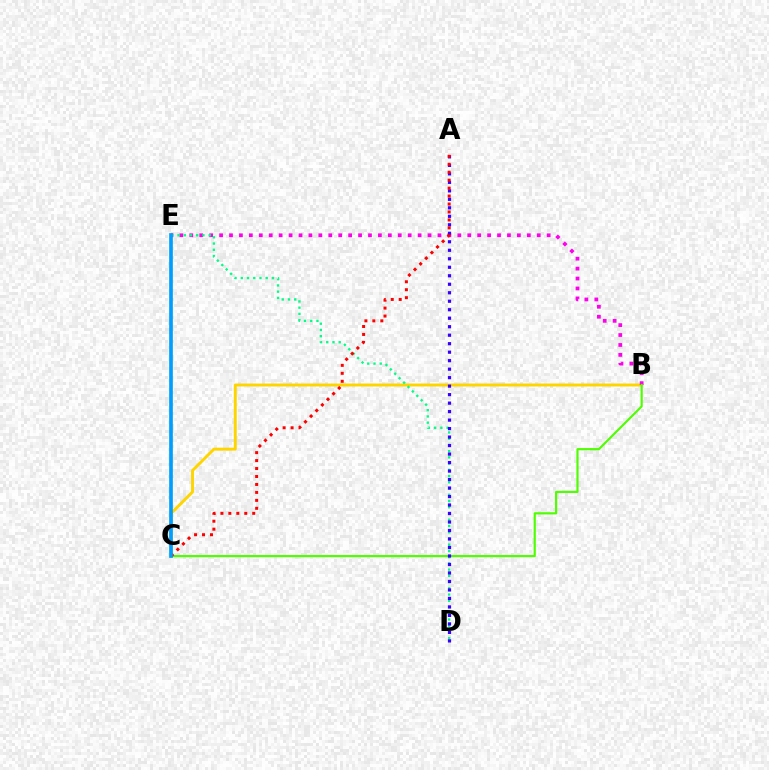{('B', 'C'): [{'color': '#ffd500', 'line_style': 'solid', 'thickness': 2.12}, {'color': '#4fff00', 'line_style': 'solid', 'thickness': 1.56}], ('B', 'E'): [{'color': '#ff00ed', 'line_style': 'dotted', 'thickness': 2.7}], ('D', 'E'): [{'color': '#00ff86', 'line_style': 'dotted', 'thickness': 1.69}], ('A', 'D'): [{'color': '#3700ff', 'line_style': 'dotted', 'thickness': 2.31}], ('A', 'C'): [{'color': '#ff0000', 'line_style': 'dotted', 'thickness': 2.16}], ('C', 'E'): [{'color': '#009eff', 'line_style': 'solid', 'thickness': 2.64}]}